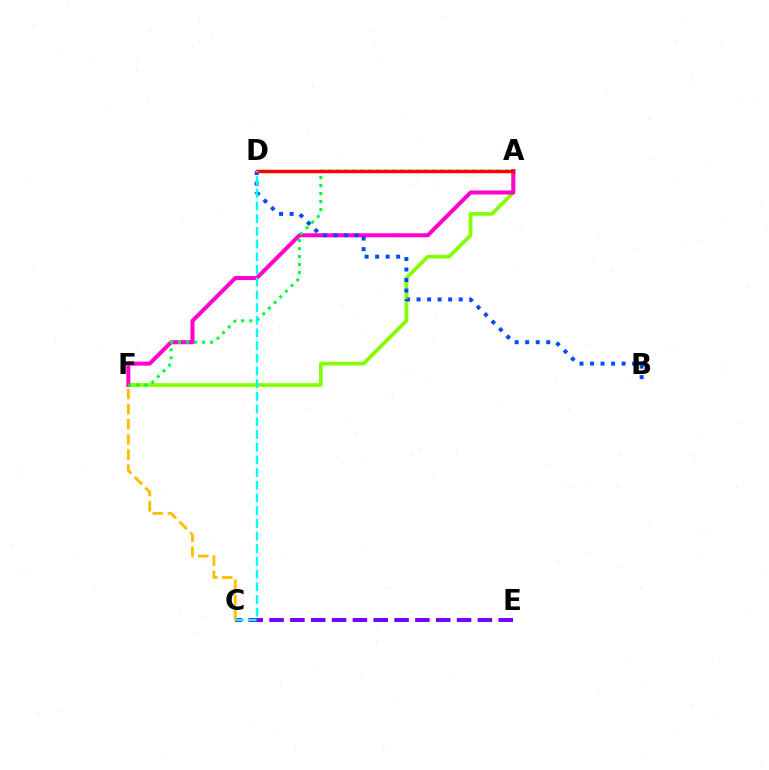{('A', 'F'): [{'color': '#84ff00', 'line_style': 'solid', 'thickness': 2.68}, {'color': '#ff00cf', 'line_style': 'solid', 'thickness': 2.9}, {'color': '#00ff39', 'line_style': 'dotted', 'thickness': 2.17}], ('C', 'E'): [{'color': '#7200ff', 'line_style': 'dashed', 'thickness': 2.83}], ('C', 'F'): [{'color': '#ffbd00', 'line_style': 'dashed', 'thickness': 2.06}], ('B', 'D'): [{'color': '#004bff', 'line_style': 'dotted', 'thickness': 2.86}], ('A', 'D'): [{'color': '#ff0000', 'line_style': 'solid', 'thickness': 2.48}], ('C', 'D'): [{'color': '#00fff6', 'line_style': 'dashed', 'thickness': 1.72}]}